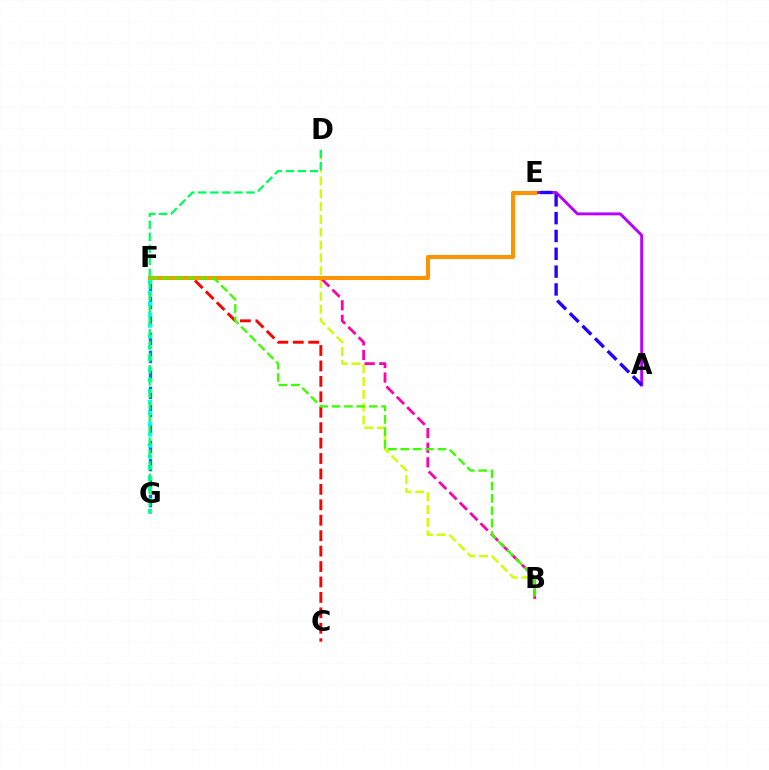{('F', 'G'): [{'color': '#0074ff', 'line_style': 'dashed', 'thickness': 2.45}, {'color': '#00fff6', 'line_style': 'dotted', 'thickness': 2.96}], ('A', 'E'): [{'color': '#b900ff', 'line_style': 'solid', 'thickness': 2.1}, {'color': '#2500ff', 'line_style': 'dashed', 'thickness': 2.42}], ('B', 'D'): [{'color': '#d1ff00', 'line_style': 'dashed', 'thickness': 1.74}], ('B', 'F'): [{'color': '#ff00ac', 'line_style': 'dashed', 'thickness': 1.99}, {'color': '#3dff00', 'line_style': 'dashed', 'thickness': 1.68}], ('C', 'F'): [{'color': '#ff0000', 'line_style': 'dashed', 'thickness': 2.1}], ('E', 'F'): [{'color': '#ff9400', 'line_style': 'solid', 'thickness': 2.91}], ('D', 'G'): [{'color': '#00ff5c', 'line_style': 'dashed', 'thickness': 1.64}]}